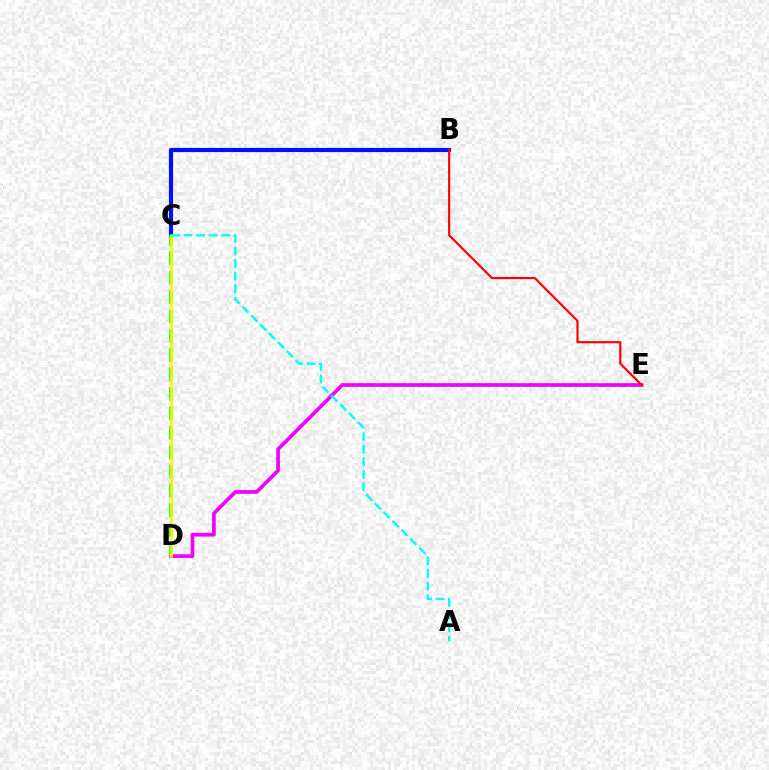{('B', 'C'): [{'color': '#0010ff', 'line_style': 'solid', 'thickness': 3.0}], ('D', 'E'): [{'color': '#ee00ff', 'line_style': 'solid', 'thickness': 2.64}], ('B', 'E'): [{'color': '#ff0000', 'line_style': 'solid', 'thickness': 1.57}], ('C', 'D'): [{'color': '#08ff00', 'line_style': 'dashed', 'thickness': 2.64}, {'color': '#fcf500', 'line_style': 'solid', 'thickness': 1.83}], ('A', 'C'): [{'color': '#00fff6', 'line_style': 'dashed', 'thickness': 1.71}]}